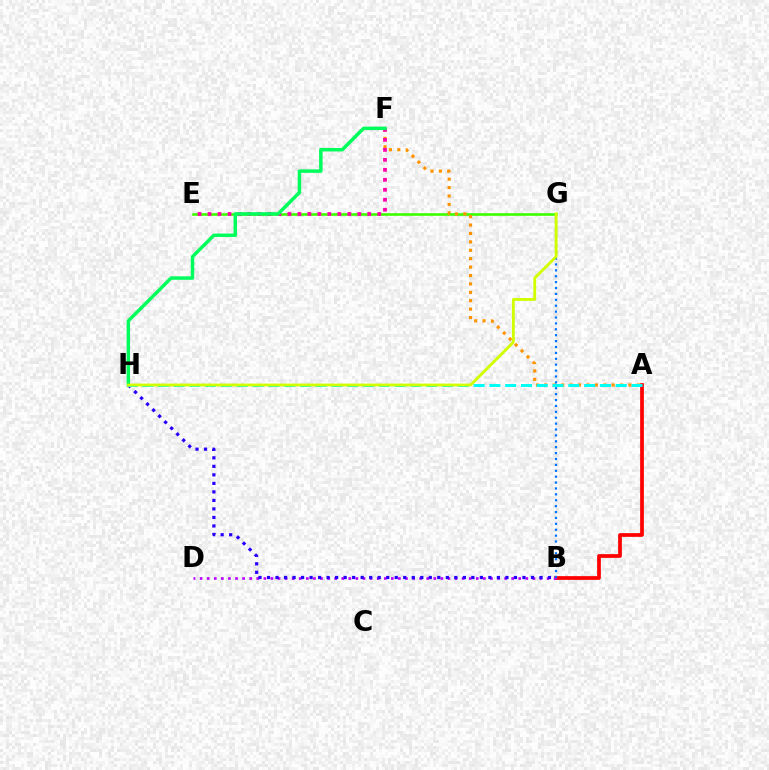{('E', 'G'): [{'color': '#3dff00', 'line_style': 'solid', 'thickness': 1.9}], ('A', 'B'): [{'color': '#ff0000', 'line_style': 'solid', 'thickness': 2.68}], ('B', 'D'): [{'color': '#b900ff', 'line_style': 'dotted', 'thickness': 1.92}], ('A', 'F'): [{'color': '#ff9400', 'line_style': 'dotted', 'thickness': 2.28}], ('E', 'F'): [{'color': '#ff00ac', 'line_style': 'dotted', 'thickness': 2.71}], ('B', 'H'): [{'color': '#2500ff', 'line_style': 'dotted', 'thickness': 2.31}], ('F', 'H'): [{'color': '#00ff5c', 'line_style': 'solid', 'thickness': 2.5}], ('B', 'G'): [{'color': '#0074ff', 'line_style': 'dotted', 'thickness': 1.6}], ('A', 'H'): [{'color': '#00fff6', 'line_style': 'dashed', 'thickness': 2.15}], ('G', 'H'): [{'color': '#d1ff00', 'line_style': 'solid', 'thickness': 2.06}]}